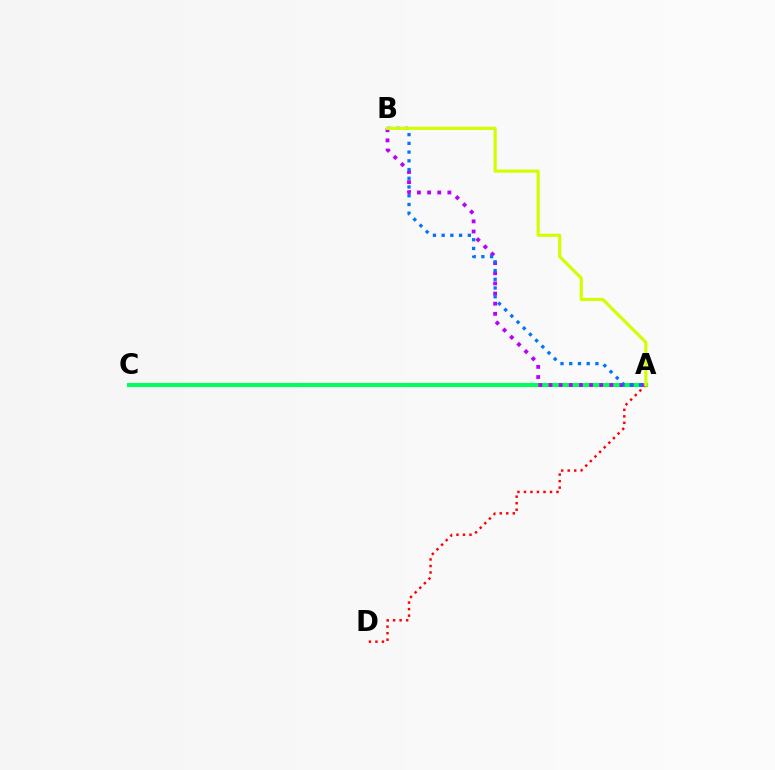{('A', 'C'): [{'color': '#00ff5c', 'line_style': 'solid', 'thickness': 2.94}], ('A', 'D'): [{'color': '#ff0000', 'line_style': 'dotted', 'thickness': 1.77}], ('A', 'B'): [{'color': '#b900ff', 'line_style': 'dotted', 'thickness': 2.76}, {'color': '#0074ff', 'line_style': 'dotted', 'thickness': 2.37}, {'color': '#d1ff00', 'line_style': 'solid', 'thickness': 2.28}]}